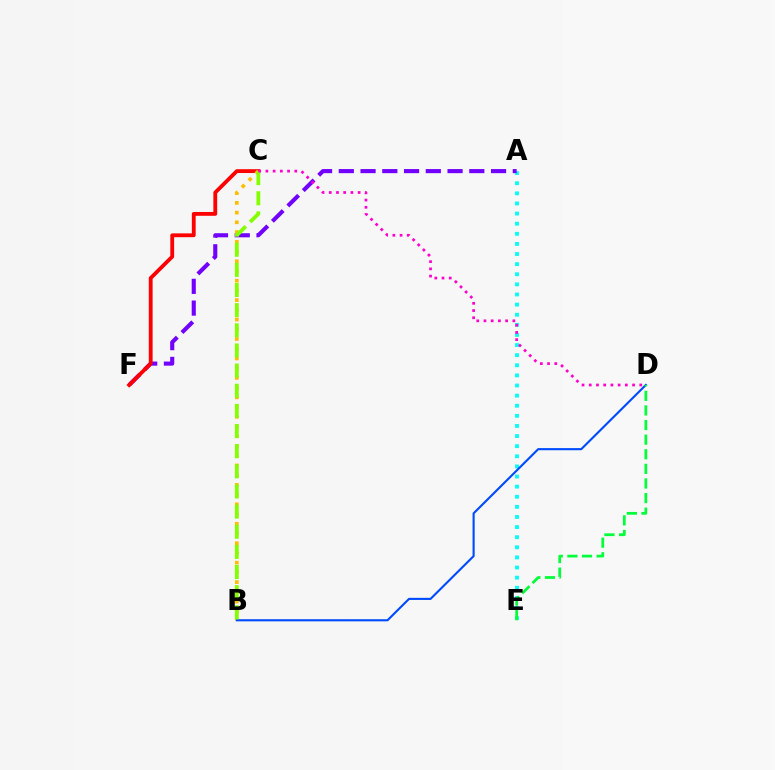{('A', 'E'): [{'color': '#00fff6', 'line_style': 'dotted', 'thickness': 2.75}], ('A', 'F'): [{'color': '#7200ff', 'line_style': 'dashed', 'thickness': 2.95}], ('C', 'F'): [{'color': '#ff0000', 'line_style': 'solid', 'thickness': 2.75}], ('B', 'C'): [{'color': '#ffbd00', 'line_style': 'dotted', 'thickness': 2.64}, {'color': '#84ff00', 'line_style': 'dashed', 'thickness': 2.74}], ('B', 'D'): [{'color': '#004bff', 'line_style': 'solid', 'thickness': 1.52}], ('D', 'E'): [{'color': '#00ff39', 'line_style': 'dashed', 'thickness': 1.98}], ('C', 'D'): [{'color': '#ff00cf', 'line_style': 'dotted', 'thickness': 1.96}]}